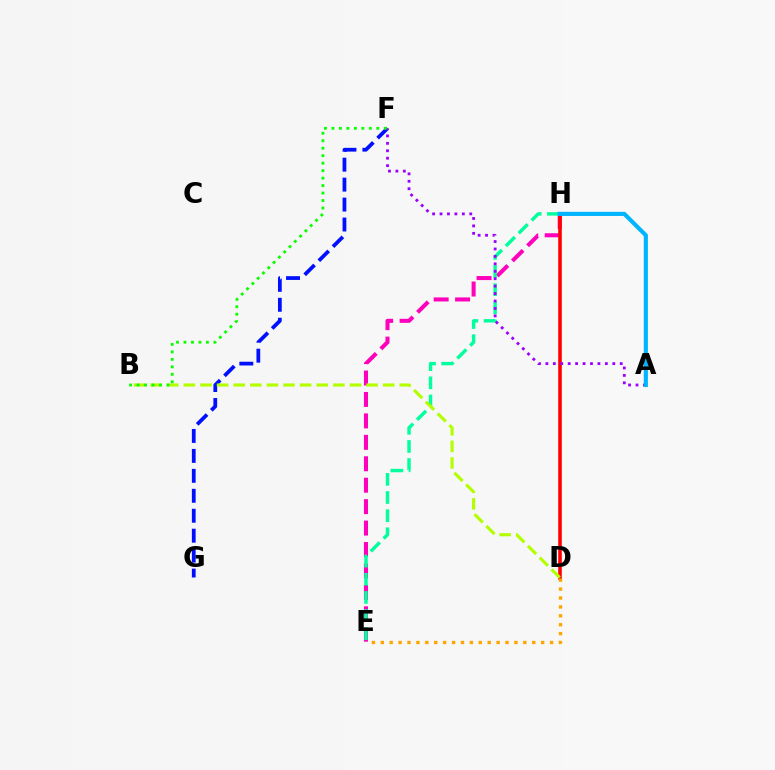{('E', 'H'): [{'color': '#ff00bd', 'line_style': 'dashed', 'thickness': 2.91}, {'color': '#00ff9d', 'line_style': 'dashed', 'thickness': 2.47}], ('D', 'H'): [{'color': '#ff0000', 'line_style': 'solid', 'thickness': 2.58}], ('F', 'G'): [{'color': '#0010ff', 'line_style': 'dashed', 'thickness': 2.71}], ('B', 'D'): [{'color': '#b3ff00', 'line_style': 'dashed', 'thickness': 2.26}], ('A', 'F'): [{'color': '#9b00ff', 'line_style': 'dotted', 'thickness': 2.02}], ('A', 'H'): [{'color': '#00b5ff', 'line_style': 'solid', 'thickness': 2.98}], ('B', 'F'): [{'color': '#08ff00', 'line_style': 'dotted', 'thickness': 2.03}], ('D', 'E'): [{'color': '#ffa500', 'line_style': 'dotted', 'thickness': 2.42}]}